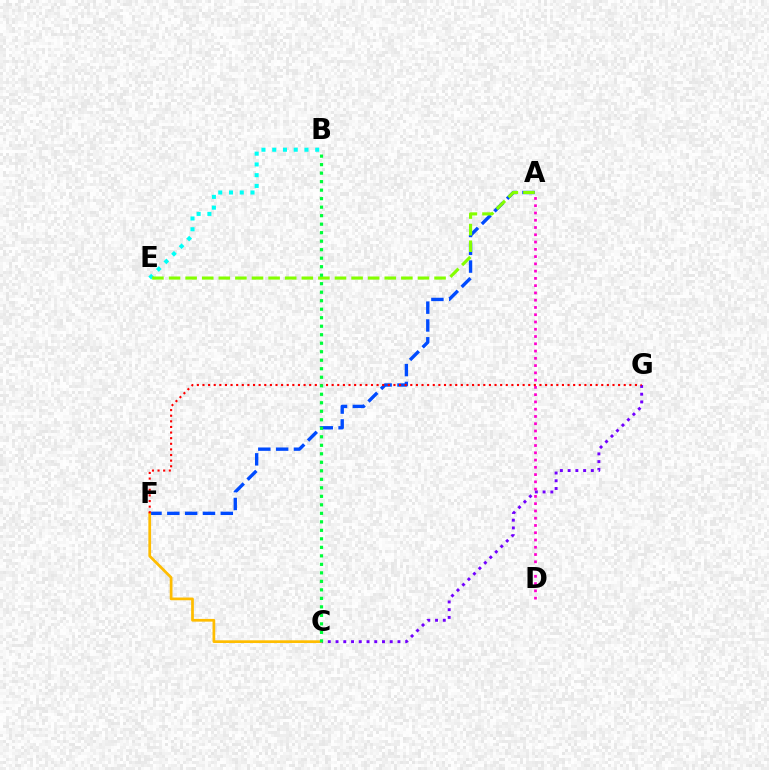{('B', 'E'): [{'color': '#00fff6', 'line_style': 'dotted', 'thickness': 2.92}], ('A', 'F'): [{'color': '#004bff', 'line_style': 'dashed', 'thickness': 2.42}], ('A', 'E'): [{'color': '#84ff00', 'line_style': 'dashed', 'thickness': 2.25}], ('C', 'G'): [{'color': '#7200ff', 'line_style': 'dotted', 'thickness': 2.1}], ('C', 'F'): [{'color': '#ffbd00', 'line_style': 'solid', 'thickness': 1.96}], ('A', 'D'): [{'color': '#ff00cf', 'line_style': 'dotted', 'thickness': 1.97}], ('F', 'G'): [{'color': '#ff0000', 'line_style': 'dotted', 'thickness': 1.53}], ('B', 'C'): [{'color': '#00ff39', 'line_style': 'dotted', 'thickness': 2.31}]}